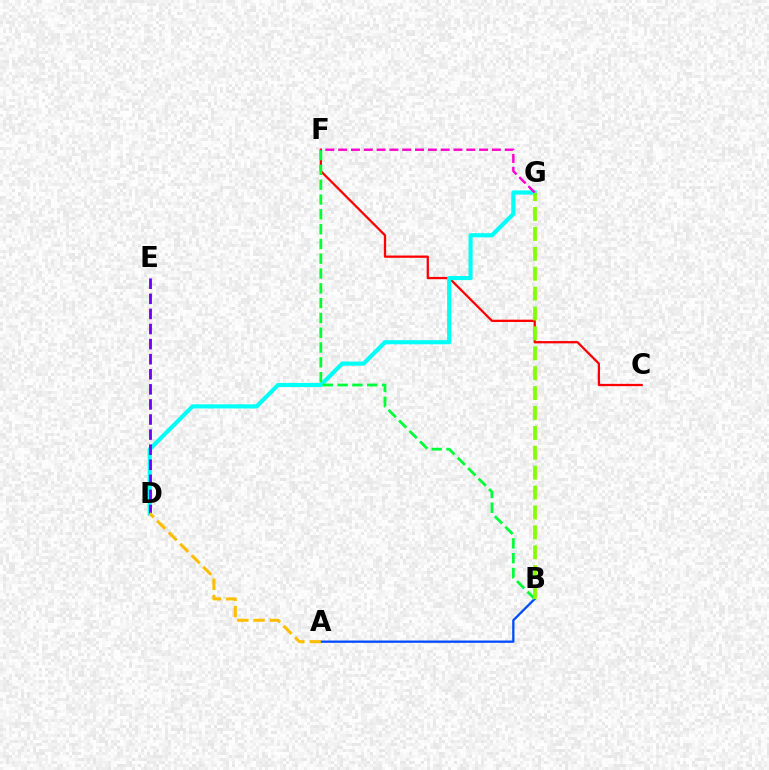{('A', 'B'): [{'color': '#004bff', 'line_style': 'solid', 'thickness': 1.65}], ('C', 'F'): [{'color': '#ff0000', 'line_style': 'solid', 'thickness': 1.64}], ('D', 'G'): [{'color': '#00fff6', 'line_style': 'solid', 'thickness': 2.97}], ('D', 'E'): [{'color': '#7200ff', 'line_style': 'dashed', 'thickness': 2.05}], ('B', 'F'): [{'color': '#00ff39', 'line_style': 'dashed', 'thickness': 2.01}], ('B', 'G'): [{'color': '#84ff00', 'line_style': 'dashed', 'thickness': 2.7}], ('A', 'D'): [{'color': '#ffbd00', 'line_style': 'dashed', 'thickness': 2.21}], ('F', 'G'): [{'color': '#ff00cf', 'line_style': 'dashed', 'thickness': 1.74}]}